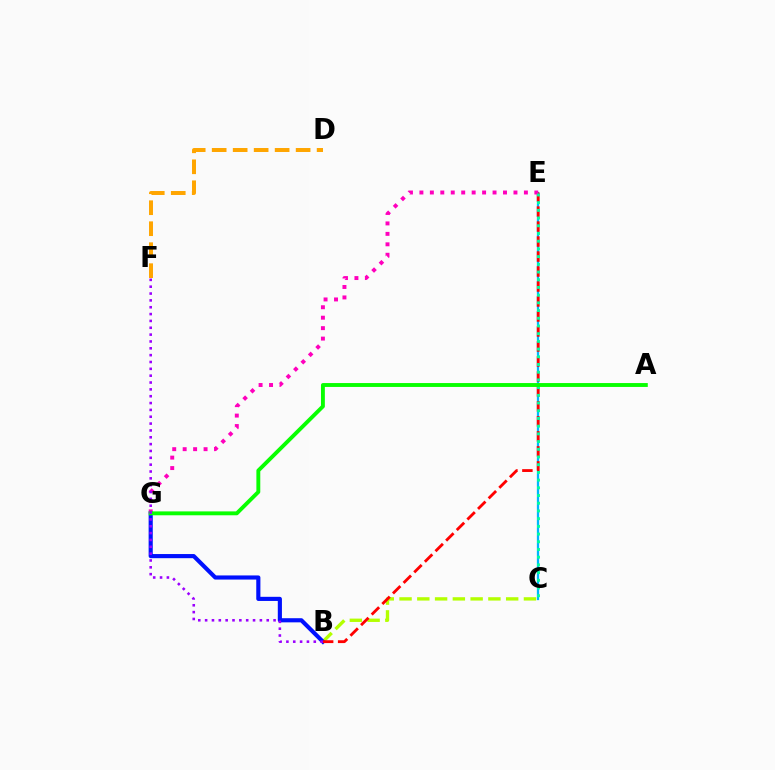{('C', 'E'): [{'color': '#00b5ff', 'line_style': 'solid', 'thickness': 1.63}, {'color': '#00ff9d', 'line_style': 'dotted', 'thickness': 2.09}], ('B', 'C'): [{'color': '#b3ff00', 'line_style': 'dashed', 'thickness': 2.41}], ('D', 'F'): [{'color': '#ffa500', 'line_style': 'dashed', 'thickness': 2.85}], ('B', 'G'): [{'color': '#0010ff', 'line_style': 'solid', 'thickness': 2.98}], ('B', 'E'): [{'color': '#ff0000', 'line_style': 'dashed', 'thickness': 2.04}], ('E', 'G'): [{'color': '#ff00bd', 'line_style': 'dotted', 'thickness': 2.84}], ('A', 'G'): [{'color': '#08ff00', 'line_style': 'solid', 'thickness': 2.8}], ('B', 'F'): [{'color': '#9b00ff', 'line_style': 'dotted', 'thickness': 1.86}]}